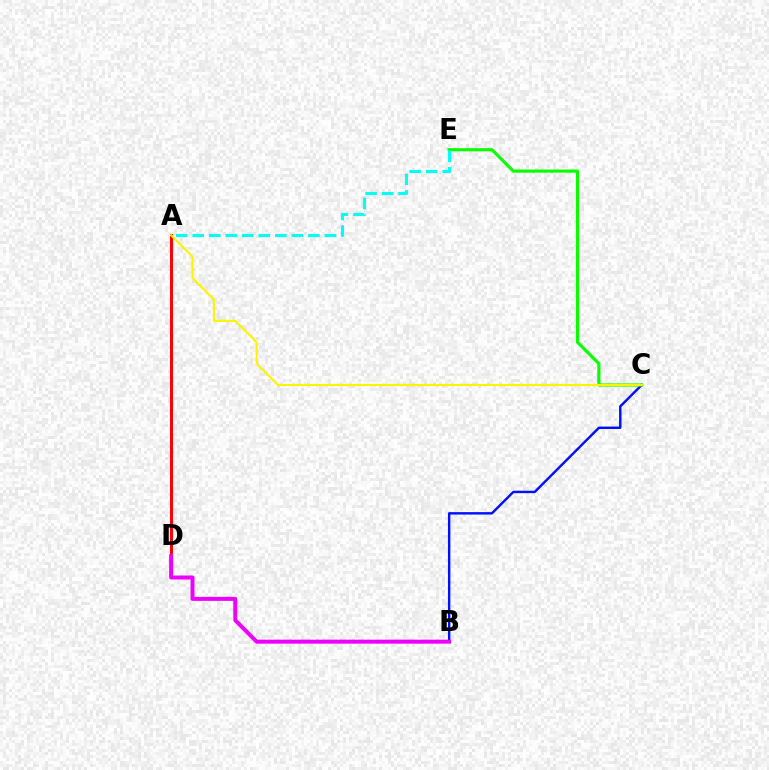{('A', 'D'): [{'color': '#ff0000', 'line_style': 'solid', 'thickness': 2.14}], ('B', 'C'): [{'color': '#0010ff', 'line_style': 'solid', 'thickness': 1.75}], ('C', 'E'): [{'color': '#08ff00', 'line_style': 'solid', 'thickness': 2.26}], ('B', 'D'): [{'color': '#ee00ff', 'line_style': 'solid', 'thickness': 2.86}], ('A', 'E'): [{'color': '#00fff6', 'line_style': 'dashed', 'thickness': 2.25}], ('A', 'C'): [{'color': '#fcf500', 'line_style': 'solid', 'thickness': 1.53}]}